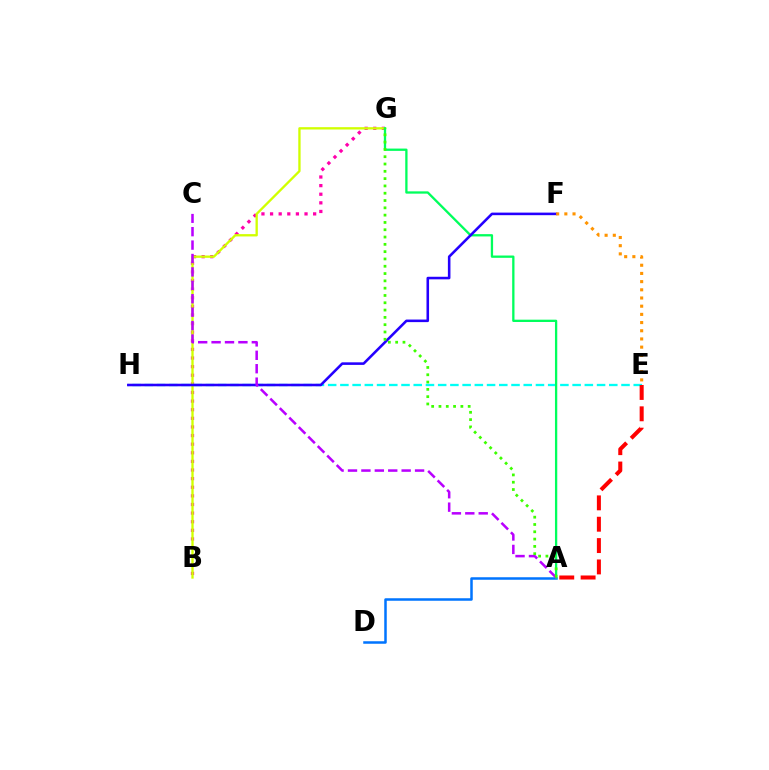{('B', 'G'): [{'color': '#ff00ac', 'line_style': 'dotted', 'thickness': 2.34}, {'color': '#d1ff00', 'line_style': 'solid', 'thickness': 1.68}], ('A', 'D'): [{'color': '#0074ff', 'line_style': 'solid', 'thickness': 1.81}], ('E', 'H'): [{'color': '#00fff6', 'line_style': 'dashed', 'thickness': 1.66}], ('A', 'G'): [{'color': '#00ff5c', 'line_style': 'solid', 'thickness': 1.66}, {'color': '#3dff00', 'line_style': 'dotted', 'thickness': 1.98}], ('F', 'H'): [{'color': '#2500ff', 'line_style': 'solid', 'thickness': 1.85}], ('A', 'E'): [{'color': '#ff0000', 'line_style': 'dashed', 'thickness': 2.9}], ('A', 'C'): [{'color': '#b900ff', 'line_style': 'dashed', 'thickness': 1.82}], ('E', 'F'): [{'color': '#ff9400', 'line_style': 'dotted', 'thickness': 2.22}]}